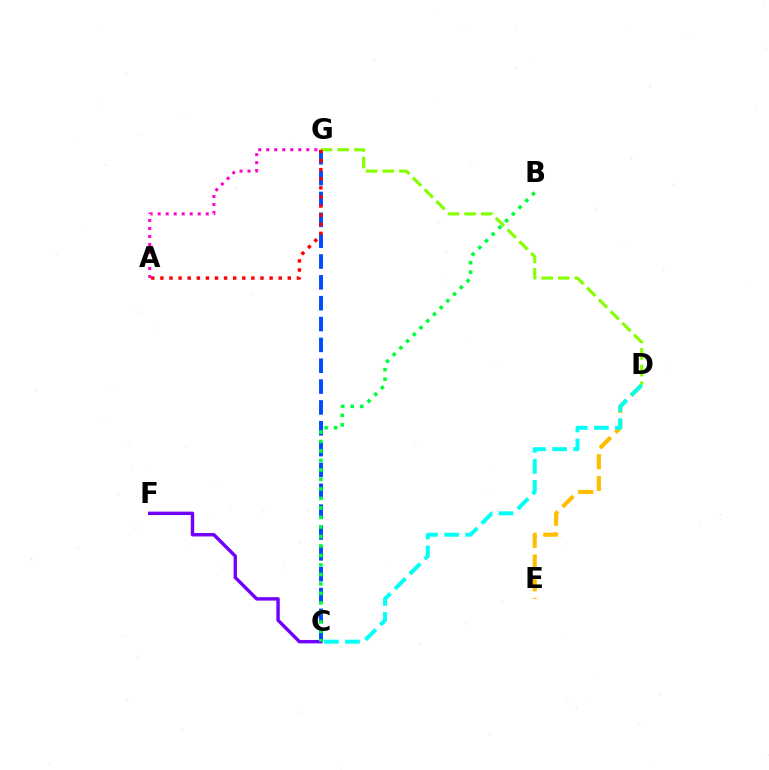{('C', 'F'): [{'color': '#7200ff', 'line_style': 'solid', 'thickness': 2.46}], ('C', 'G'): [{'color': '#004bff', 'line_style': 'dashed', 'thickness': 2.83}], ('A', 'G'): [{'color': '#ff00cf', 'line_style': 'dotted', 'thickness': 2.18}, {'color': '#ff0000', 'line_style': 'dotted', 'thickness': 2.47}], ('D', 'E'): [{'color': '#ffbd00', 'line_style': 'dashed', 'thickness': 2.95}], ('D', 'G'): [{'color': '#84ff00', 'line_style': 'dashed', 'thickness': 2.25}], ('C', 'D'): [{'color': '#00fff6', 'line_style': 'dashed', 'thickness': 2.86}], ('B', 'C'): [{'color': '#00ff39', 'line_style': 'dotted', 'thickness': 2.58}]}